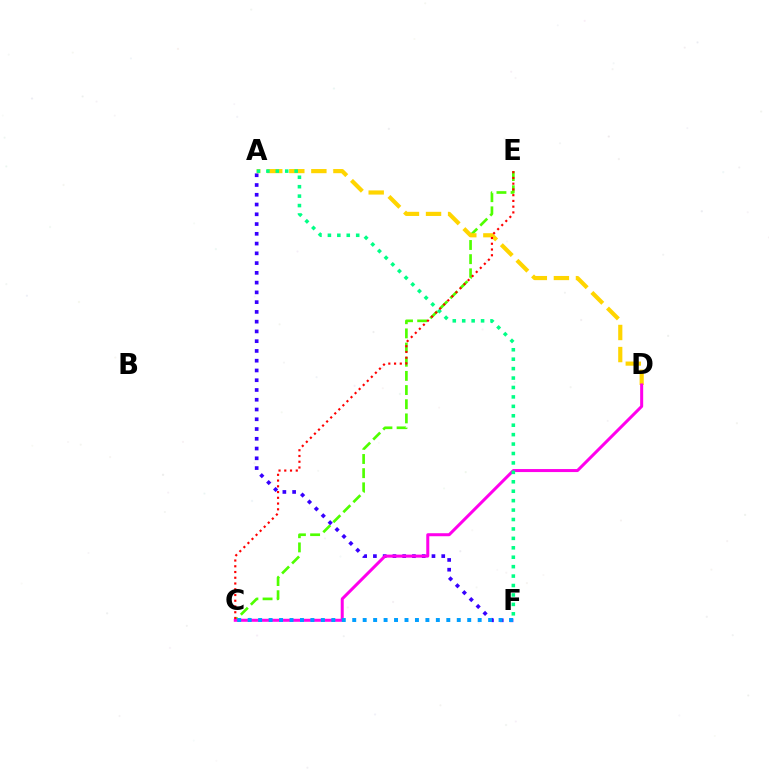{('C', 'E'): [{'color': '#4fff00', 'line_style': 'dashed', 'thickness': 1.92}, {'color': '#ff0000', 'line_style': 'dotted', 'thickness': 1.56}], ('A', 'F'): [{'color': '#3700ff', 'line_style': 'dotted', 'thickness': 2.65}, {'color': '#00ff86', 'line_style': 'dotted', 'thickness': 2.56}], ('A', 'D'): [{'color': '#ffd500', 'line_style': 'dashed', 'thickness': 3.0}], ('C', 'D'): [{'color': '#ff00ed', 'line_style': 'solid', 'thickness': 2.17}], ('C', 'F'): [{'color': '#009eff', 'line_style': 'dotted', 'thickness': 2.84}]}